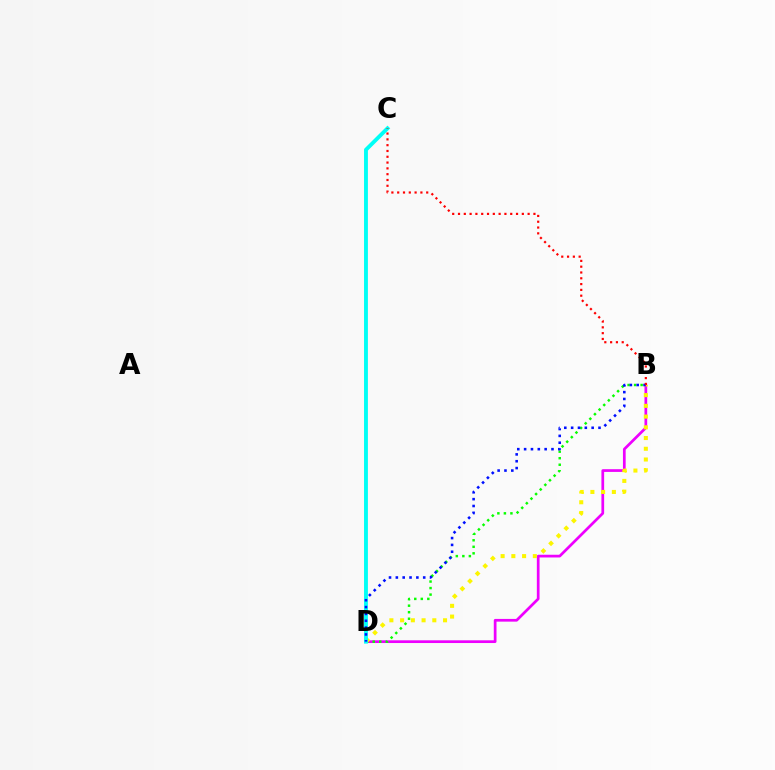{('B', 'D'): [{'color': '#ee00ff', 'line_style': 'solid', 'thickness': 1.96}, {'color': '#08ff00', 'line_style': 'dotted', 'thickness': 1.77}, {'color': '#fcf500', 'line_style': 'dotted', 'thickness': 2.92}, {'color': '#0010ff', 'line_style': 'dotted', 'thickness': 1.86}], ('C', 'D'): [{'color': '#00fff6', 'line_style': 'solid', 'thickness': 2.78}], ('B', 'C'): [{'color': '#ff0000', 'line_style': 'dotted', 'thickness': 1.58}]}